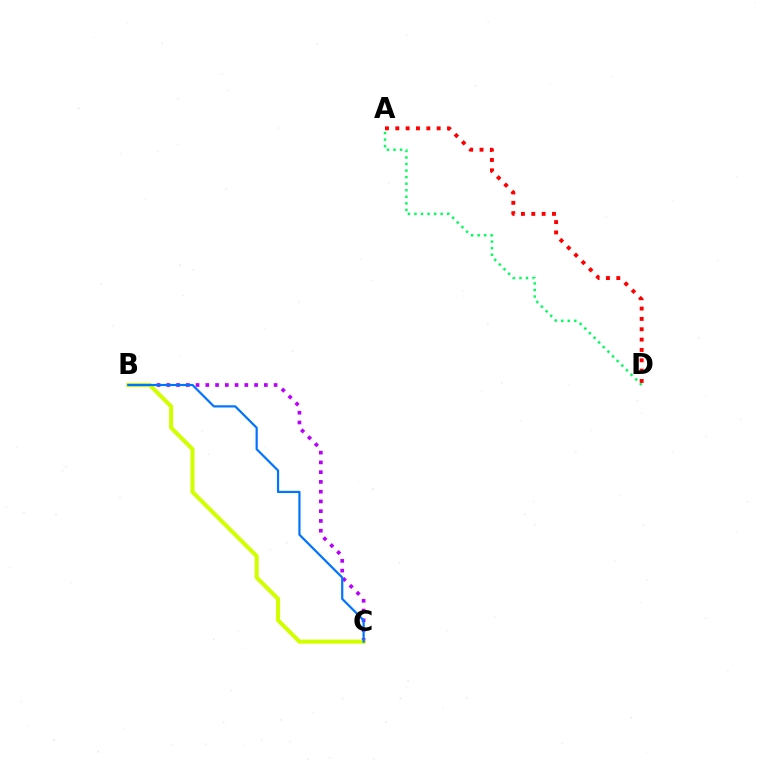{('A', 'D'): [{'color': '#00ff5c', 'line_style': 'dotted', 'thickness': 1.78}, {'color': '#ff0000', 'line_style': 'dotted', 'thickness': 2.81}], ('B', 'C'): [{'color': '#b900ff', 'line_style': 'dotted', 'thickness': 2.65}, {'color': '#d1ff00', 'line_style': 'solid', 'thickness': 2.92}, {'color': '#0074ff', 'line_style': 'solid', 'thickness': 1.58}]}